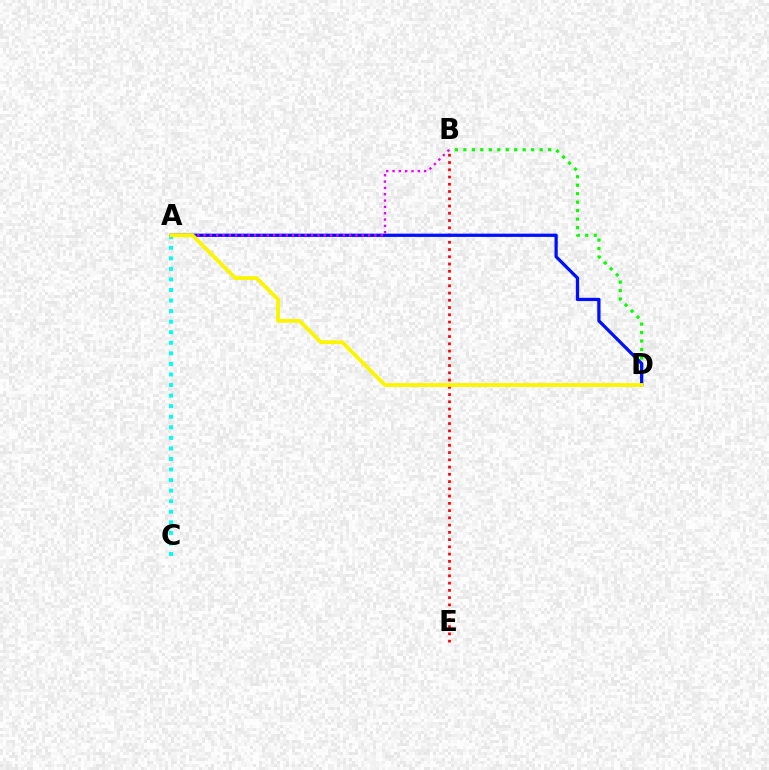{('A', 'C'): [{'color': '#00fff6', 'line_style': 'dotted', 'thickness': 2.87}], ('B', 'D'): [{'color': '#08ff00', 'line_style': 'dotted', 'thickness': 2.3}], ('B', 'E'): [{'color': '#ff0000', 'line_style': 'dotted', 'thickness': 1.97}], ('A', 'D'): [{'color': '#0010ff', 'line_style': 'solid', 'thickness': 2.35}, {'color': '#fcf500', 'line_style': 'solid', 'thickness': 2.74}], ('A', 'B'): [{'color': '#ee00ff', 'line_style': 'dotted', 'thickness': 1.72}]}